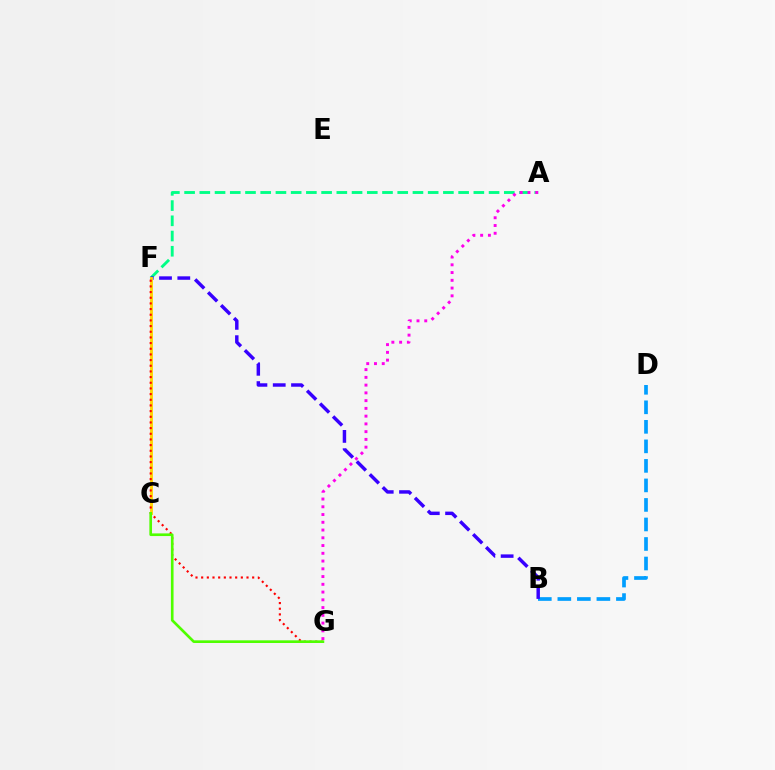{('A', 'F'): [{'color': '#00ff86', 'line_style': 'dashed', 'thickness': 2.07}], ('B', 'D'): [{'color': '#009eff', 'line_style': 'dashed', 'thickness': 2.65}], ('A', 'G'): [{'color': '#ff00ed', 'line_style': 'dotted', 'thickness': 2.11}], ('B', 'F'): [{'color': '#3700ff', 'line_style': 'dashed', 'thickness': 2.49}], ('C', 'F'): [{'color': '#ffd500', 'line_style': 'solid', 'thickness': 2.08}], ('F', 'G'): [{'color': '#ff0000', 'line_style': 'dotted', 'thickness': 1.54}], ('C', 'G'): [{'color': '#4fff00', 'line_style': 'solid', 'thickness': 1.91}]}